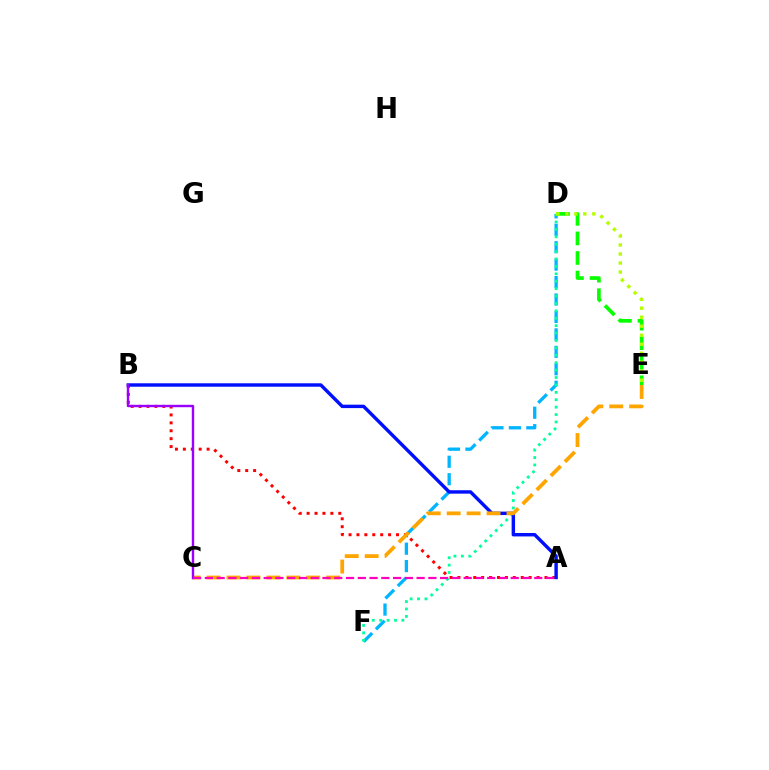{('D', 'F'): [{'color': '#00b5ff', 'line_style': 'dashed', 'thickness': 2.37}, {'color': '#00ff9d', 'line_style': 'dotted', 'thickness': 2.01}], ('A', 'B'): [{'color': '#ff0000', 'line_style': 'dotted', 'thickness': 2.15}, {'color': '#0010ff', 'line_style': 'solid', 'thickness': 2.47}], ('C', 'E'): [{'color': '#ffa500', 'line_style': 'dashed', 'thickness': 2.71}], ('B', 'C'): [{'color': '#9b00ff', 'line_style': 'solid', 'thickness': 1.73}], ('D', 'E'): [{'color': '#08ff00', 'line_style': 'dashed', 'thickness': 2.66}, {'color': '#b3ff00', 'line_style': 'dotted', 'thickness': 2.45}], ('A', 'C'): [{'color': '#ff00bd', 'line_style': 'dashed', 'thickness': 1.6}]}